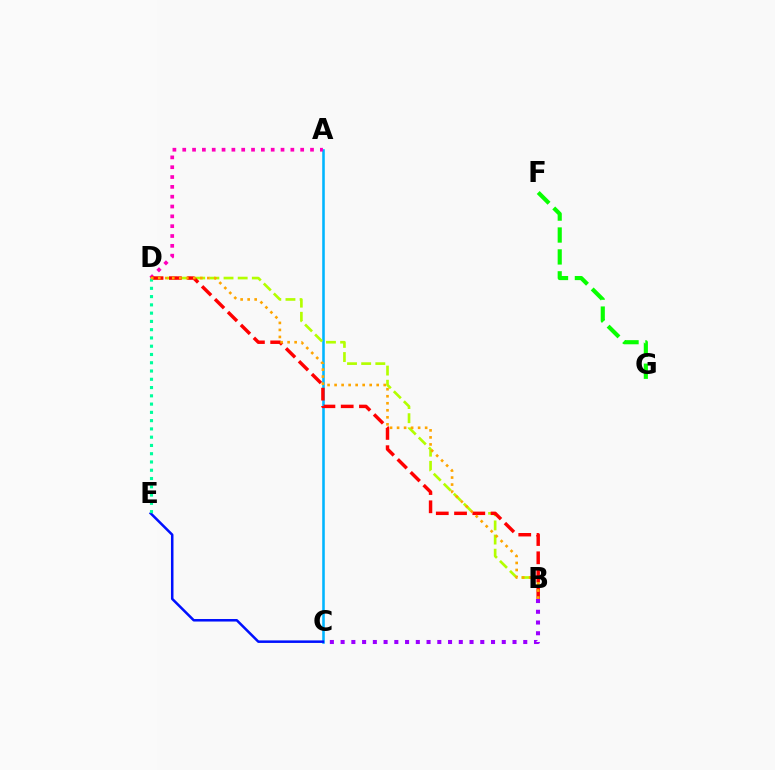{('A', 'C'): [{'color': '#00b5ff', 'line_style': 'solid', 'thickness': 1.86}], ('A', 'D'): [{'color': '#ff00bd', 'line_style': 'dotted', 'thickness': 2.67}], ('F', 'G'): [{'color': '#08ff00', 'line_style': 'dashed', 'thickness': 2.98}], ('B', 'D'): [{'color': '#b3ff00', 'line_style': 'dashed', 'thickness': 1.92}, {'color': '#ff0000', 'line_style': 'dashed', 'thickness': 2.48}, {'color': '#ffa500', 'line_style': 'dotted', 'thickness': 1.91}], ('B', 'C'): [{'color': '#9b00ff', 'line_style': 'dotted', 'thickness': 2.92}], ('C', 'E'): [{'color': '#0010ff', 'line_style': 'solid', 'thickness': 1.82}], ('D', 'E'): [{'color': '#00ff9d', 'line_style': 'dotted', 'thickness': 2.25}]}